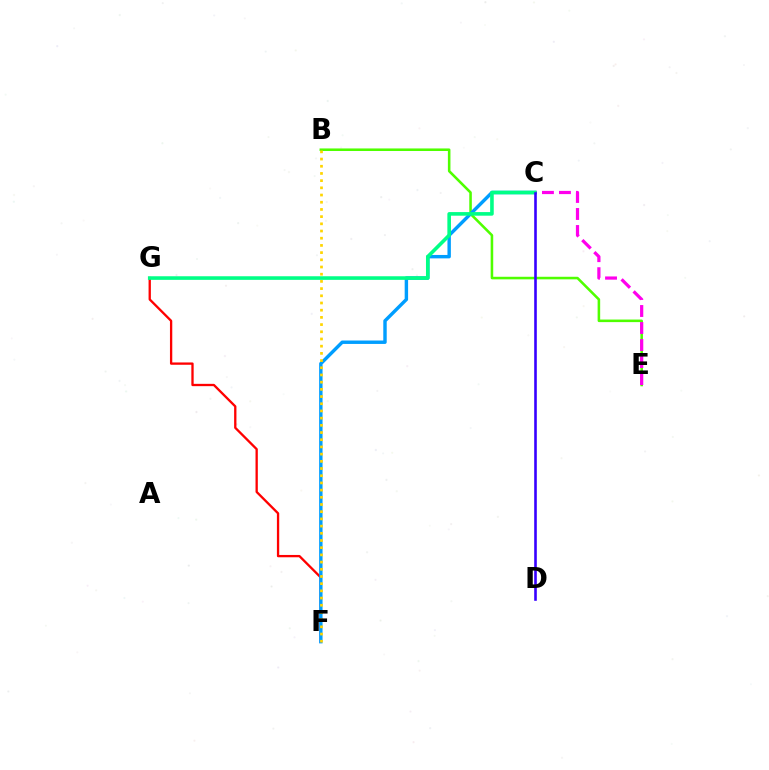{('F', 'G'): [{'color': '#ff0000', 'line_style': 'solid', 'thickness': 1.67}], ('B', 'E'): [{'color': '#4fff00', 'line_style': 'solid', 'thickness': 1.84}], ('C', 'E'): [{'color': '#ff00ed', 'line_style': 'dashed', 'thickness': 2.31}], ('C', 'F'): [{'color': '#009eff', 'line_style': 'solid', 'thickness': 2.46}], ('C', 'G'): [{'color': '#00ff86', 'line_style': 'solid', 'thickness': 2.59}], ('C', 'D'): [{'color': '#3700ff', 'line_style': 'solid', 'thickness': 1.88}], ('B', 'F'): [{'color': '#ffd500', 'line_style': 'dotted', 'thickness': 1.96}]}